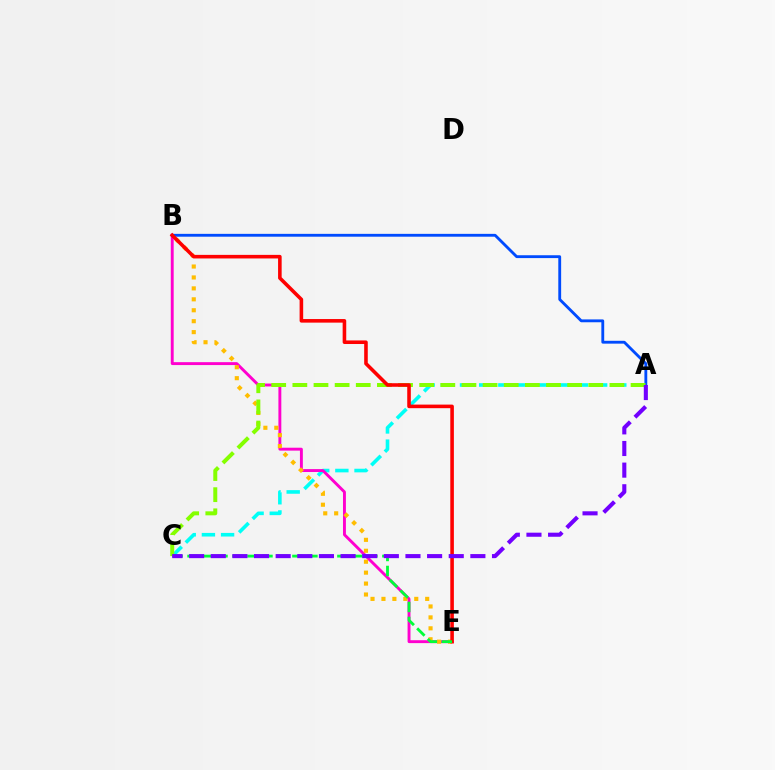{('A', 'C'): [{'color': '#00fff6', 'line_style': 'dashed', 'thickness': 2.6}, {'color': '#84ff00', 'line_style': 'dashed', 'thickness': 2.87}, {'color': '#7200ff', 'line_style': 'dashed', 'thickness': 2.94}], ('B', 'E'): [{'color': '#ff00cf', 'line_style': 'solid', 'thickness': 2.09}, {'color': '#ffbd00', 'line_style': 'dotted', 'thickness': 2.97}, {'color': '#ff0000', 'line_style': 'solid', 'thickness': 2.58}], ('A', 'B'): [{'color': '#004bff', 'line_style': 'solid', 'thickness': 2.05}], ('C', 'E'): [{'color': '#00ff39', 'line_style': 'dashed', 'thickness': 2.04}]}